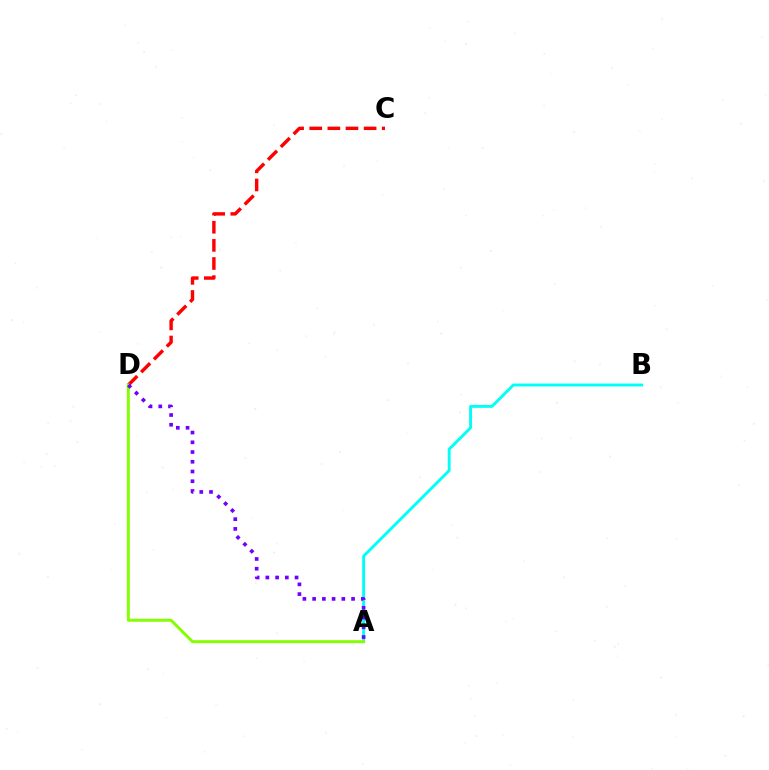{('C', 'D'): [{'color': '#ff0000', 'line_style': 'dashed', 'thickness': 2.46}], ('A', 'B'): [{'color': '#00fff6', 'line_style': 'solid', 'thickness': 2.07}], ('A', 'D'): [{'color': '#84ff00', 'line_style': 'solid', 'thickness': 2.13}, {'color': '#7200ff', 'line_style': 'dotted', 'thickness': 2.65}]}